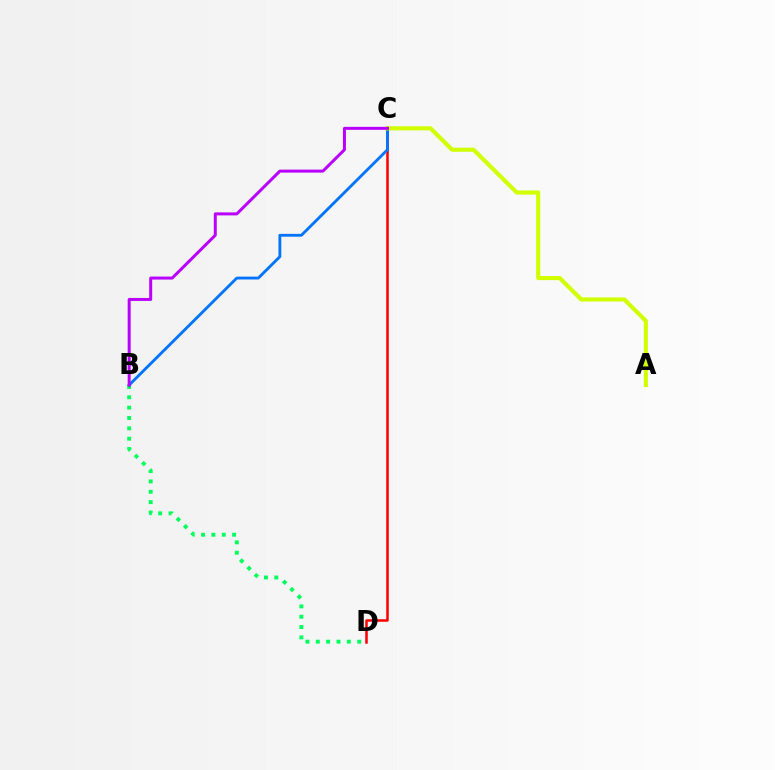{('B', 'D'): [{'color': '#00ff5c', 'line_style': 'dotted', 'thickness': 2.81}], ('C', 'D'): [{'color': '#ff0000', 'line_style': 'solid', 'thickness': 1.81}], ('B', 'C'): [{'color': '#0074ff', 'line_style': 'solid', 'thickness': 2.05}, {'color': '#b900ff', 'line_style': 'solid', 'thickness': 2.15}], ('A', 'C'): [{'color': '#d1ff00', 'line_style': 'solid', 'thickness': 2.96}]}